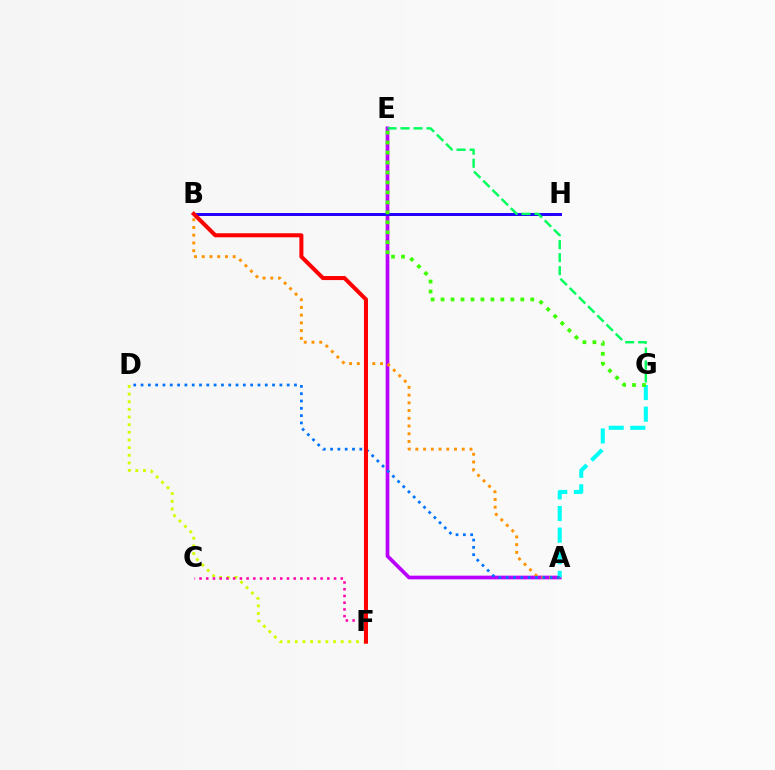{('A', 'E'): [{'color': '#b900ff', 'line_style': 'solid', 'thickness': 2.65}], ('B', 'H'): [{'color': '#2500ff', 'line_style': 'solid', 'thickness': 2.15}], ('A', 'G'): [{'color': '#00fff6', 'line_style': 'dashed', 'thickness': 2.94}], ('D', 'F'): [{'color': '#d1ff00', 'line_style': 'dotted', 'thickness': 2.08}], ('A', 'B'): [{'color': '#ff9400', 'line_style': 'dotted', 'thickness': 2.1}], ('A', 'D'): [{'color': '#0074ff', 'line_style': 'dotted', 'thickness': 1.99}], ('C', 'F'): [{'color': '#ff00ac', 'line_style': 'dotted', 'thickness': 1.83}], ('B', 'F'): [{'color': '#ff0000', 'line_style': 'solid', 'thickness': 2.91}], ('E', 'G'): [{'color': '#3dff00', 'line_style': 'dotted', 'thickness': 2.71}, {'color': '#00ff5c', 'line_style': 'dashed', 'thickness': 1.76}]}